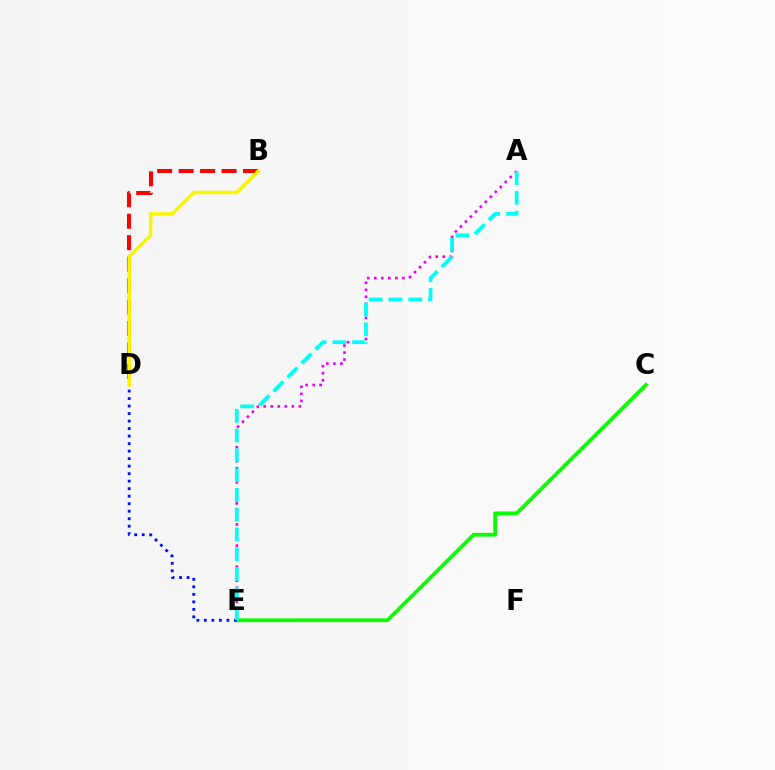{('A', 'E'): [{'color': '#ee00ff', 'line_style': 'dotted', 'thickness': 1.91}, {'color': '#00fff6', 'line_style': 'dashed', 'thickness': 2.69}], ('B', 'D'): [{'color': '#ff0000', 'line_style': 'dashed', 'thickness': 2.92}, {'color': '#fcf500', 'line_style': 'solid', 'thickness': 2.51}], ('C', 'E'): [{'color': '#08ff00', 'line_style': 'solid', 'thickness': 2.71}], ('D', 'E'): [{'color': '#0010ff', 'line_style': 'dotted', 'thickness': 2.04}]}